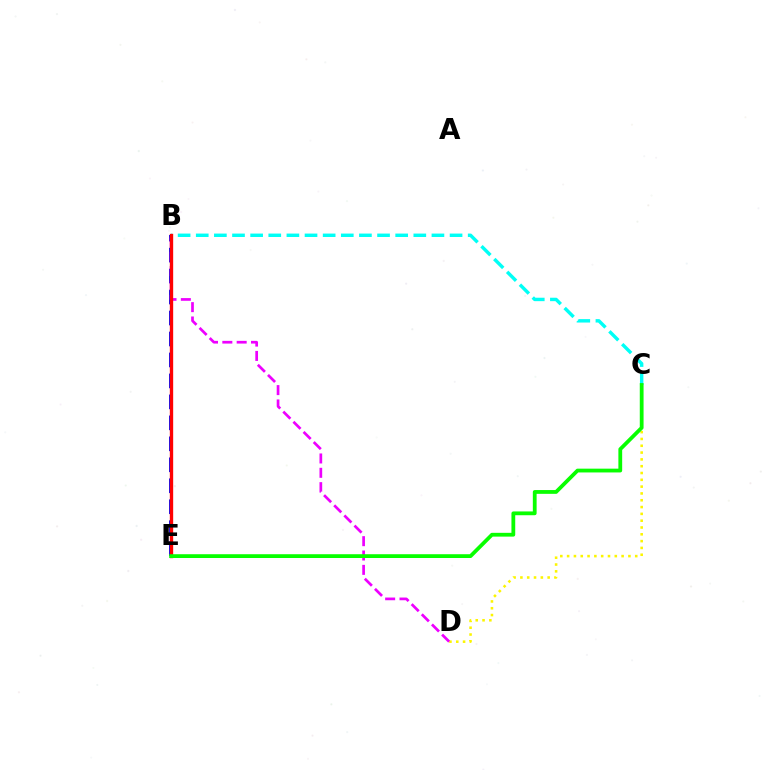{('C', 'D'): [{'color': '#fcf500', 'line_style': 'dotted', 'thickness': 1.85}], ('B', 'C'): [{'color': '#00fff6', 'line_style': 'dashed', 'thickness': 2.46}], ('B', 'E'): [{'color': '#0010ff', 'line_style': 'dashed', 'thickness': 2.85}, {'color': '#ff0000', 'line_style': 'solid', 'thickness': 2.41}], ('B', 'D'): [{'color': '#ee00ff', 'line_style': 'dashed', 'thickness': 1.95}], ('C', 'E'): [{'color': '#08ff00', 'line_style': 'solid', 'thickness': 2.73}]}